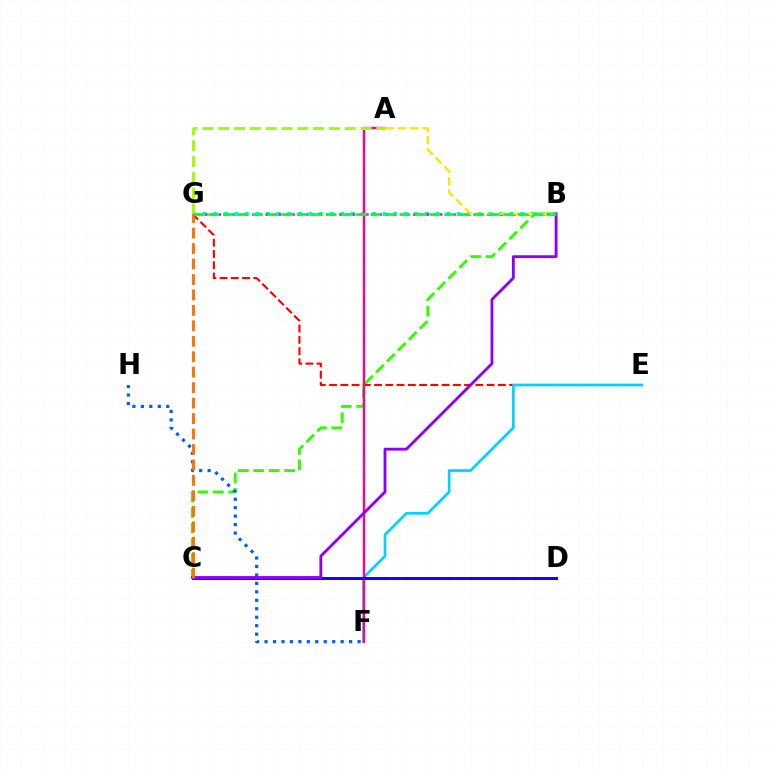{('B', 'C'): [{'color': '#31ff00', 'line_style': 'dashed', 'thickness': 2.1}, {'color': '#8a00ff', 'line_style': 'solid', 'thickness': 2.05}], ('F', 'H'): [{'color': '#005dff', 'line_style': 'dotted', 'thickness': 2.3}], ('B', 'G'): [{'color': '#00ffbb', 'line_style': 'dotted', 'thickness': 2.88}, {'color': '#fa00f9', 'line_style': 'dotted', 'thickness': 1.82}, {'color': '#00ff45', 'line_style': 'dashed', 'thickness': 2.0}], ('E', 'G'): [{'color': '#ff0000', 'line_style': 'dashed', 'thickness': 1.53}], ('E', 'F'): [{'color': '#00d3ff', 'line_style': 'solid', 'thickness': 1.95}], ('A', 'F'): [{'color': '#ff0088', 'line_style': 'solid', 'thickness': 1.73}], ('A', 'G'): [{'color': '#a2ff00', 'line_style': 'dashed', 'thickness': 2.15}], ('A', 'B'): [{'color': '#ffe600', 'line_style': 'dashed', 'thickness': 1.7}], ('C', 'D'): [{'color': '#1900ff', 'line_style': 'solid', 'thickness': 2.18}], ('C', 'G'): [{'color': '#ff7000', 'line_style': 'dashed', 'thickness': 2.1}]}